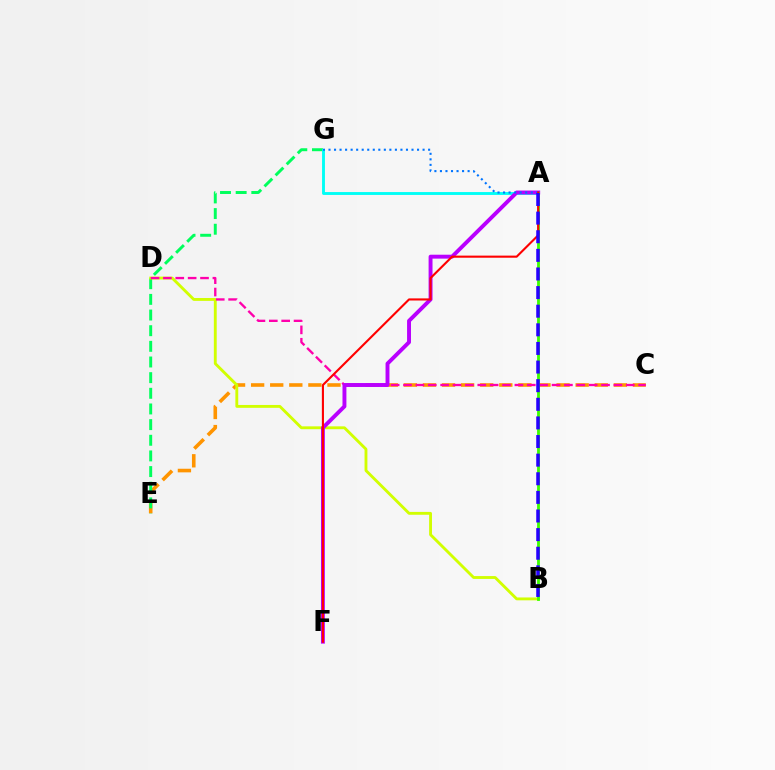{('C', 'E'): [{'color': '#ff9400', 'line_style': 'dashed', 'thickness': 2.59}], ('E', 'G'): [{'color': '#00ff5c', 'line_style': 'dashed', 'thickness': 2.13}], ('B', 'D'): [{'color': '#d1ff00', 'line_style': 'solid', 'thickness': 2.06}], ('C', 'D'): [{'color': '#ff00ac', 'line_style': 'dashed', 'thickness': 1.68}], ('A', 'G'): [{'color': '#00fff6', 'line_style': 'solid', 'thickness': 2.08}, {'color': '#0074ff', 'line_style': 'dotted', 'thickness': 1.5}], ('A', 'F'): [{'color': '#b900ff', 'line_style': 'solid', 'thickness': 2.82}, {'color': '#ff0000', 'line_style': 'solid', 'thickness': 1.52}], ('A', 'B'): [{'color': '#3dff00', 'line_style': 'solid', 'thickness': 2.03}, {'color': '#2500ff', 'line_style': 'dashed', 'thickness': 2.53}]}